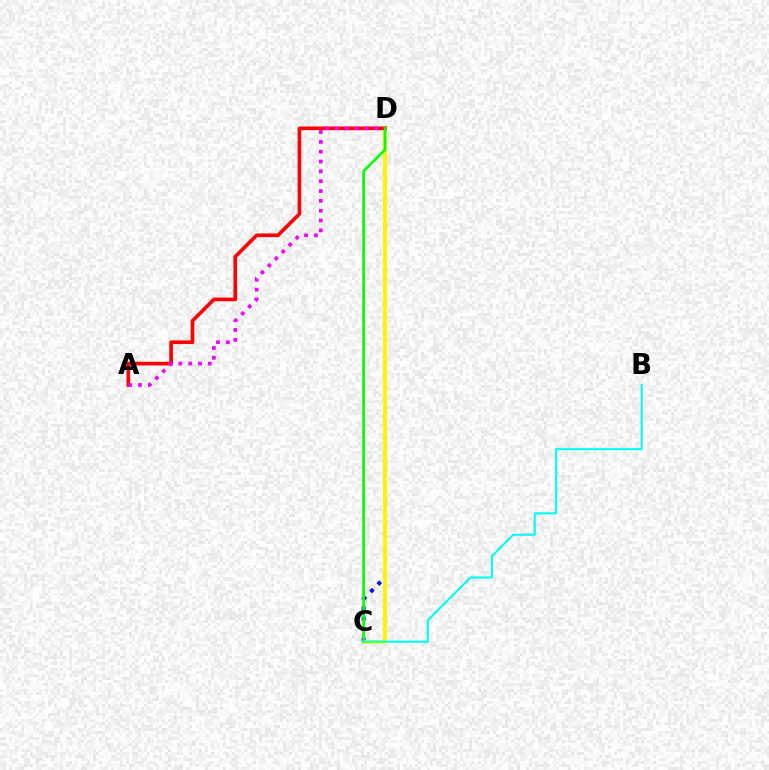{('C', 'D'): [{'color': '#0010ff', 'line_style': 'dotted', 'thickness': 2.86}, {'color': '#fcf500', 'line_style': 'solid', 'thickness': 2.92}, {'color': '#08ff00', 'line_style': 'solid', 'thickness': 1.93}], ('A', 'D'): [{'color': '#ff0000', 'line_style': 'solid', 'thickness': 2.64}, {'color': '#ee00ff', 'line_style': 'dotted', 'thickness': 2.67}], ('B', 'C'): [{'color': '#00fff6', 'line_style': 'solid', 'thickness': 1.51}]}